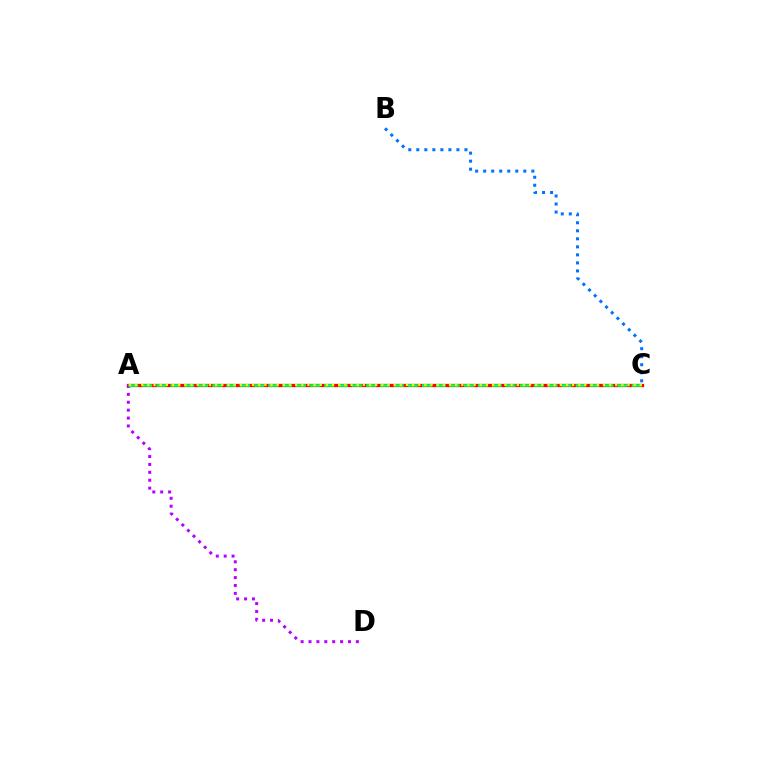{('A', 'C'): [{'color': '#ff0000', 'line_style': 'solid', 'thickness': 2.36}, {'color': '#00ff5c', 'line_style': 'dashed', 'thickness': 1.9}, {'color': '#d1ff00', 'line_style': 'dotted', 'thickness': 1.67}], ('A', 'D'): [{'color': '#b900ff', 'line_style': 'dotted', 'thickness': 2.14}], ('B', 'C'): [{'color': '#0074ff', 'line_style': 'dotted', 'thickness': 2.18}]}